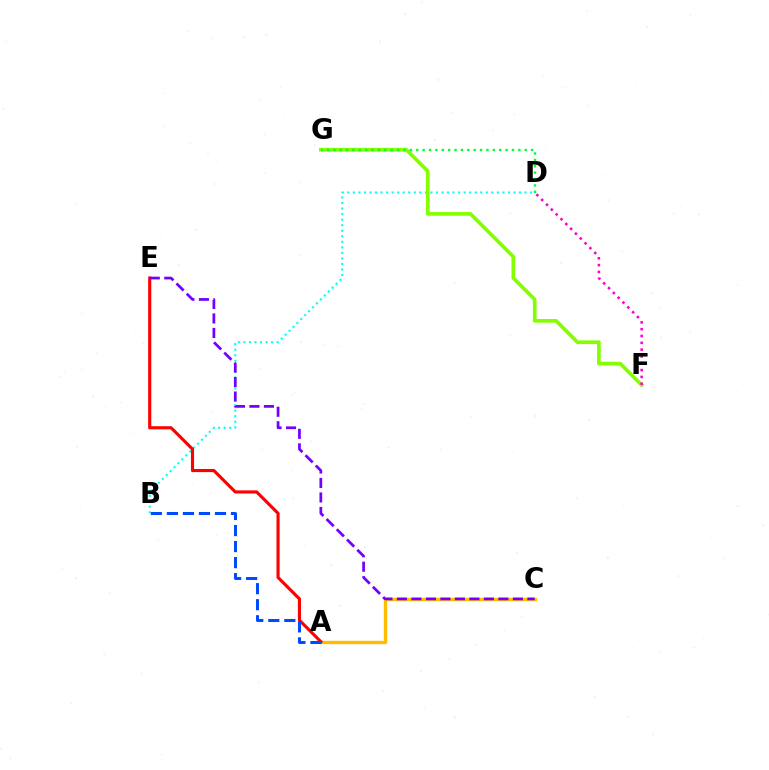{('B', 'D'): [{'color': '#00fff6', 'line_style': 'dotted', 'thickness': 1.51}], ('F', 'G'): [{'color': '#84ff00', 'line_style': 'solid', 'thickness': 2.64}], ('D', 'G'): [{'color': '#00ff39', 'line_style': 'dotted', 'thickness': 1.73}], ('A', 'C'): [{'color': '#ffbd00', 'line_style': 'solid', 'thickness': 2.42}], ('A', 'E'): [{'color': '#ff0000', 'line_style': 'solid', 'thickness': 2.25}], ('A', 'B'): [{'color': '#004bff', 'line_style': 'dashed', 'thickness': 2.18}], ('C', 'E'): [{'color': '#7200ff', 'line_style': 'dashed', 'thickness': 1.97}], ('D', 'F'): [{'color': '#ff00cf', 'line_style': 'dotted', 'thickness': 1.85}]}